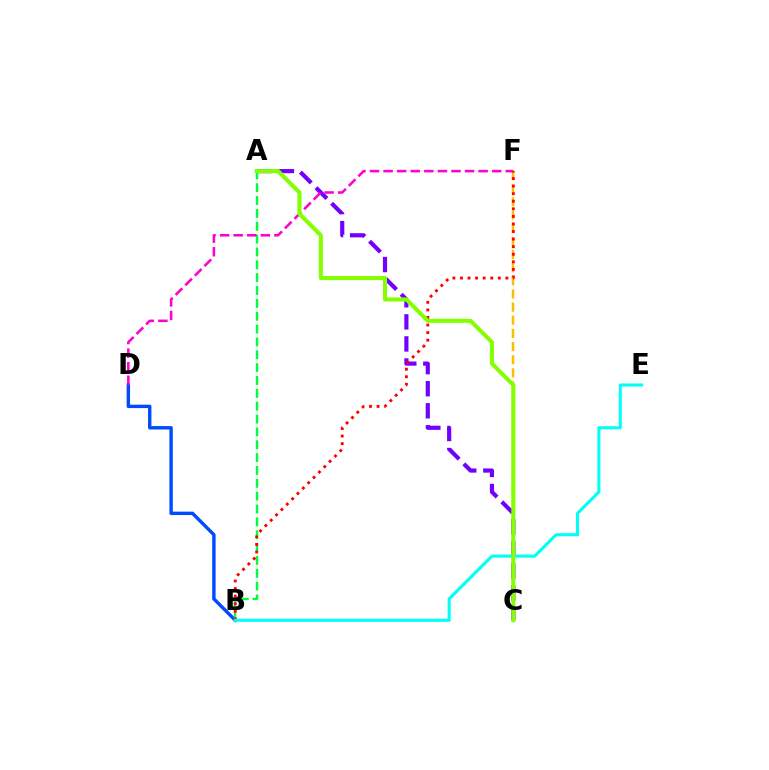{('C', 'F'): [{'color': '#ffbd00', 'line_style': 'dashed', 'thickness': 1.79}], ('A', 'C'): [{'color': '#7200ff', 'line_style': 'dashed', 'thickness': 3.0}, {'color': '#84ff00', 'line_style': 'solid', 'thickness': 2.93}], ('B', 'D'): [{'color': '#004bff', 'line_style': 'solid', 'thickness': 2.46}], ('A', 'B'): [{'color': '#00ff39', 'line_style': 'dashed', 'thickness': 1.75}], ('D', 'F'): [{'color': '#ff00cf', 'line_style': 'dashed', 'thickness': 1.84}], ('B', 'F'): [{'color': '#ff0000', 'line_style': 'dotted', 'thickness': 2.06}], ('B', 'E'): [{'color': '#00fff6', 'line_style': 'solid', 'thickness': 2.21}]}